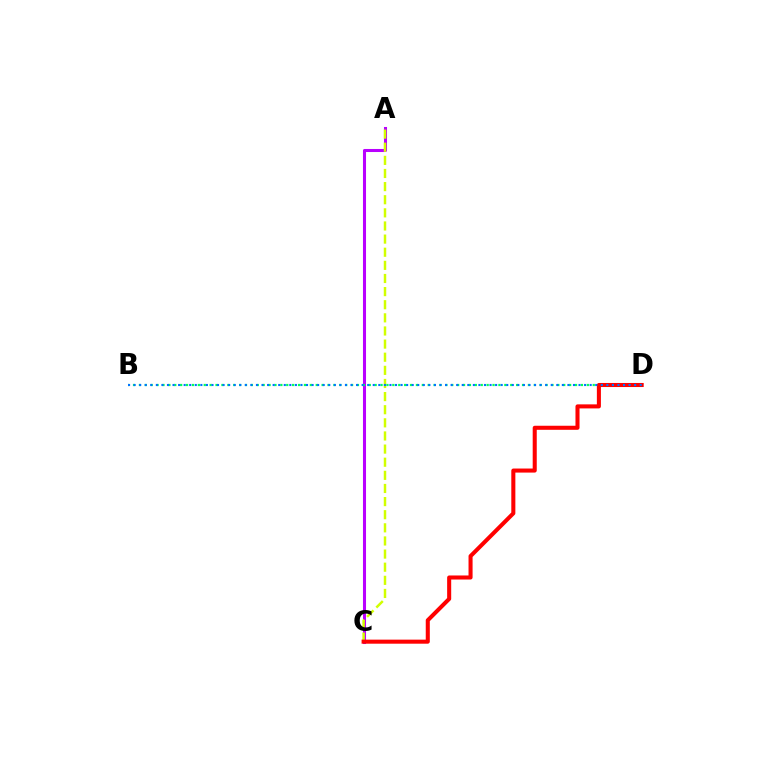{('A', 'C'): [{'color': '#b900ff', 'line_style': 'solid', 'thickness': 2.2}, {'color': '#d1ff00', 'line_style': 'dashed', 'thickness': 1.78}], ('B', 'D'): [{'color': '#00ff5c', 'line_style': 'dotted', 'thickness': 1.6}, {'color': '#0074ff', 'line_style': 'dotted', 'thickness': 1.51}], ('C', 'D'): [{'color': '#ff0000', 'line_style': 'solid', 'thickness': 2.92}]}